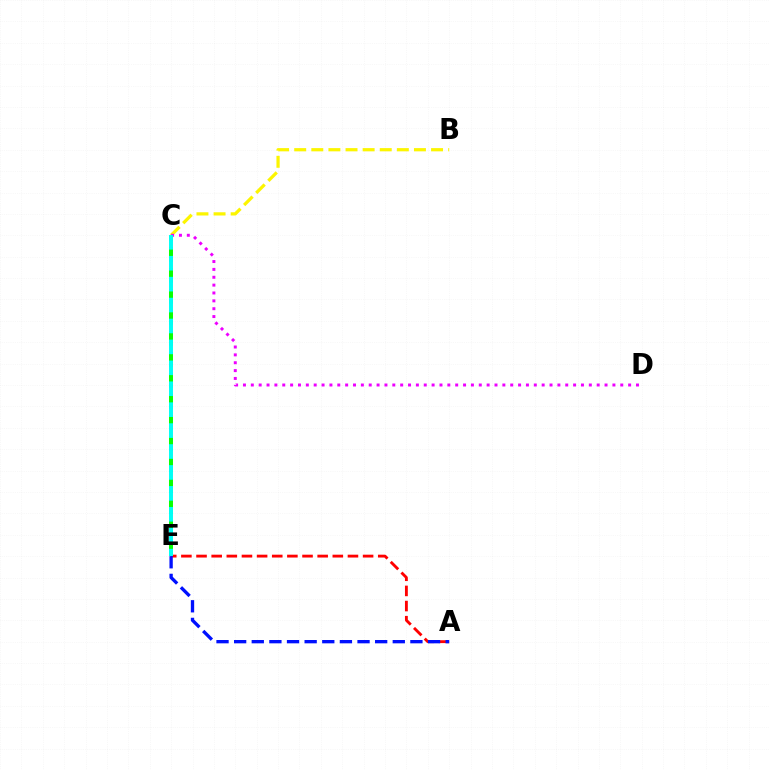{('B', 'C'): [{'color': '#fcf500', 'line_style': 'dashed', 'thickness': 2.32}], ('C', 'D'): [{'color': '#ee00ff', 'line_style': 'dotted', 'thickness': 2.14}], ('A', 'E'): [{'color': '#ff0000', 'line_style': 'dashed', 'thickness': 2.06}, {'color': '#0010ff', 'line_style': 'dashed', 'thickness': 2.39}], ('C', 'E'): [{'color': '#08ff00', 'line_style': 'dashed', 'thickness': 2.86}, {'color': '#00fff6', 'line_style': 'dashed', 'thickness': 2.84}]}